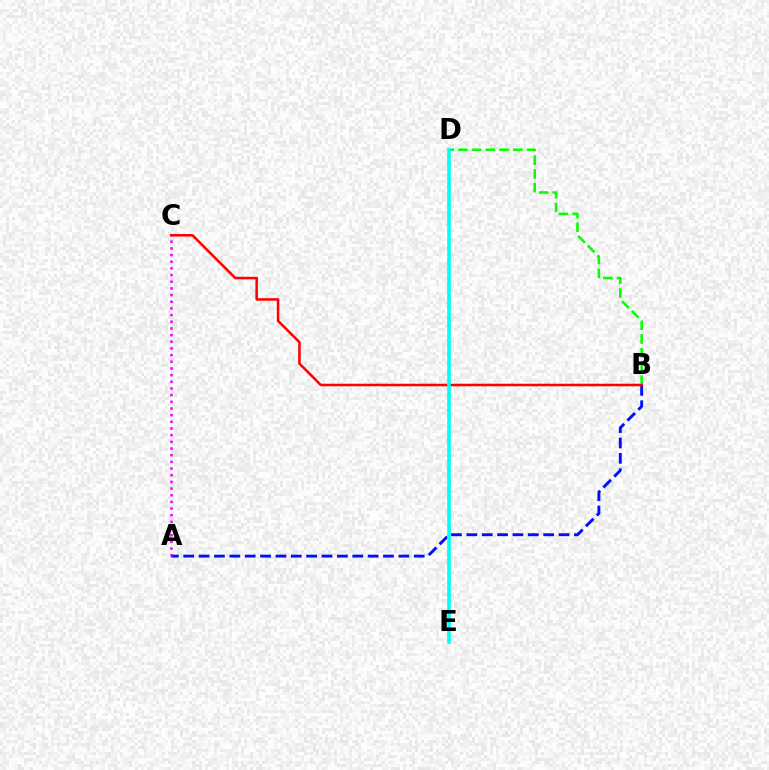{('A', 'B'): [{'color': '#0010ff', 'line_style': 'dashed', 'thickness': 2.09}], ('B', 'D'): [{'color': '#08ff00', 'line_style': 'dashed', 'thickness': 1.86}], ('A', 'C'): [{'color': '#ee00ff', 'line_style': 'dotted', 'thickness': 1.81}], ('D', 'E'): [{'color': '#fcf500', 'line_style': 'dotted', 'thickness': 2.58}, {'color': '#00fff6', 'line_style': 'solid', 'thickness': 2.6}], ('B', 'C'): [{'color': '#ff0000', 'line_style': 'solid', 'thickness': 1.83}]}